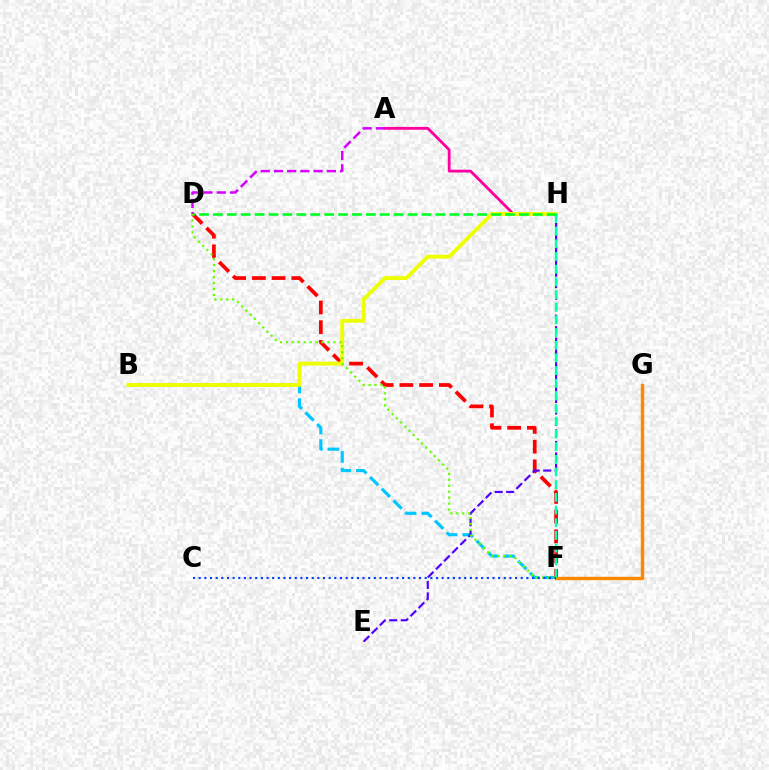{('A', 'H'): [{'color': '#ff00a0', 'line_style': 'solid', 'thickness': 2.03}], ('B', 'F'): [{'color': '#00c7ff', 'line_style': 'dashed', 'thickness': 2.26}], ('D', 'F'): [{'color': '#ff0000', 'line_style': 'dashed', 'thickness': 2.68}, {'color': '#66ff00', 'line_style': 'dotted', 'thickness': 1.62}], ('B', 'H'): [{'color': '#eeff00', 'line_style': 'solid', 'thickness': 2.78}], ('A', 'D'): [{'color': '#d600ff', 'line_style': 'dashed', 'thickness': 1.8}], ('F', 'G'): [{'color': '#ff8800', 'line_style': 'solid', 'thickness': 2.46}], ('E', 'H'): [{'color': '#4f00ff', 'line_style': 'dashed', 'thickness': 1.56}], ('F', 'H'): [{'color': '#00ffaf', 'line_style': 'dashed', 'thickness': 1.72}], ('D', 'H'): [{'color': '#00ff27', 'line_style': 'dashed', 'thickness': 1.89}], ('C', 'F'): [{'color': '#003fff', 'line_style': 'dotted', 'thickness': 1.53}]}